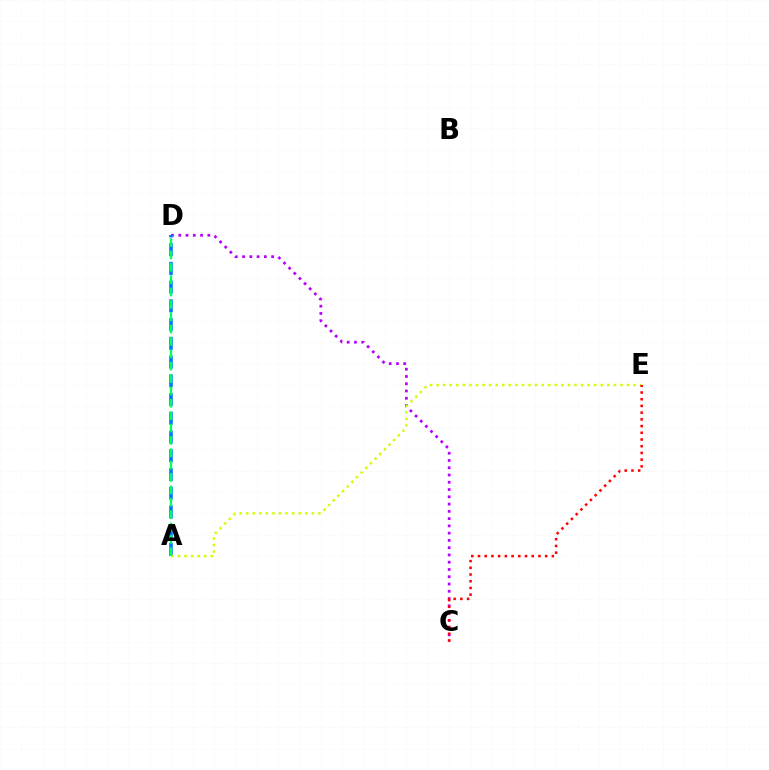{('C', 'D'): [{'color': '#b900ff', 'line_style': 'dotted', 'thickness': 1.97}], ('A', 'D'): [{'color': '#0074ff', 'line_style': 'dashed', 'thickness': 2.55}, {'color': '#00ff5c', 'line_style': 'dashed', 'thickness': 1.68}], ('A', 'E'): [{'color': '#d1ff00', 'line_style': 'dotted', 'thickness': 1.78}], ('C', 'E'): [{'color': '#ff0000', 'line_style': 'dotted', 'thickness': 1.82}]}